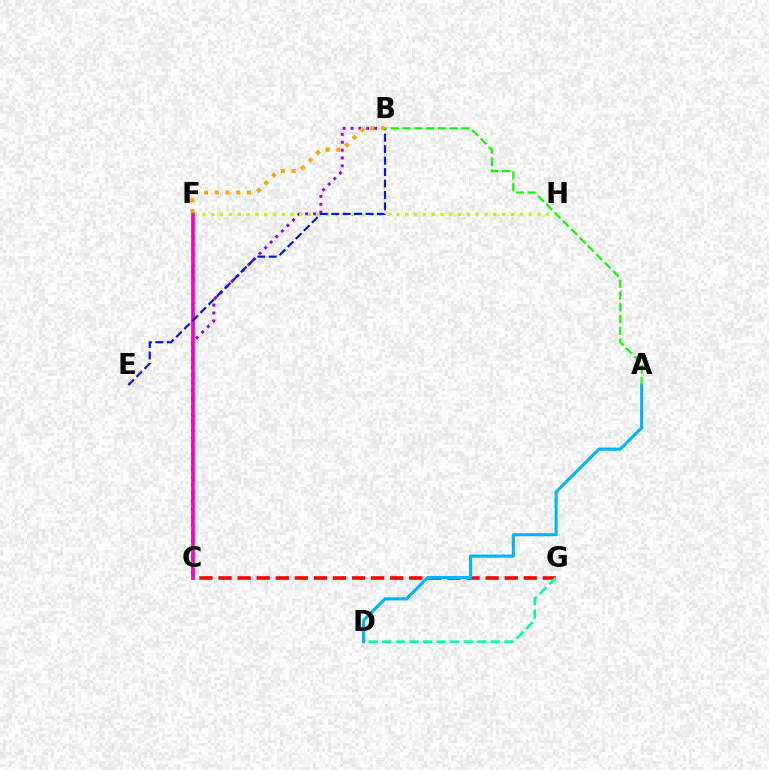{('C', 'G'): [{'color': '#ff0000', 'line_style': 'dashed', 'thickness': 2.59}], ('B', 'C'): [{'color': '#9b00ff', 'line_style': 'dotted', 'thickness': 2.14}], ('F', 'H'): [{'color': '#b3ff00', 'line_style': 'dotted', 'thickness': 2.4}], ('D', 'G'): [{'color': '#00ff9d', 'line_style': 'dashed', 'thickness': 1.84}], ('C', 'F'): [{'color': '#ff00bd', 'line_style': 'solid', 'thickness': 2.67}], ('A', 'D'): [{'color': '#00b5ff', 'line_style': 'solid', 'thickness': 2.24}], ('B', 'E'): [{'color': '#0010ff', 'line_style': 'dashed', 'thickness': 1.56}], ('B', 'F'): [{'color': '#ffa500', 'line_style': 'dotted', 'thickness': 2.91}], ('A', 'B'): [{'color': '#08ff00', 'line_style': 'dashed', 'thickness': 1.6}]}